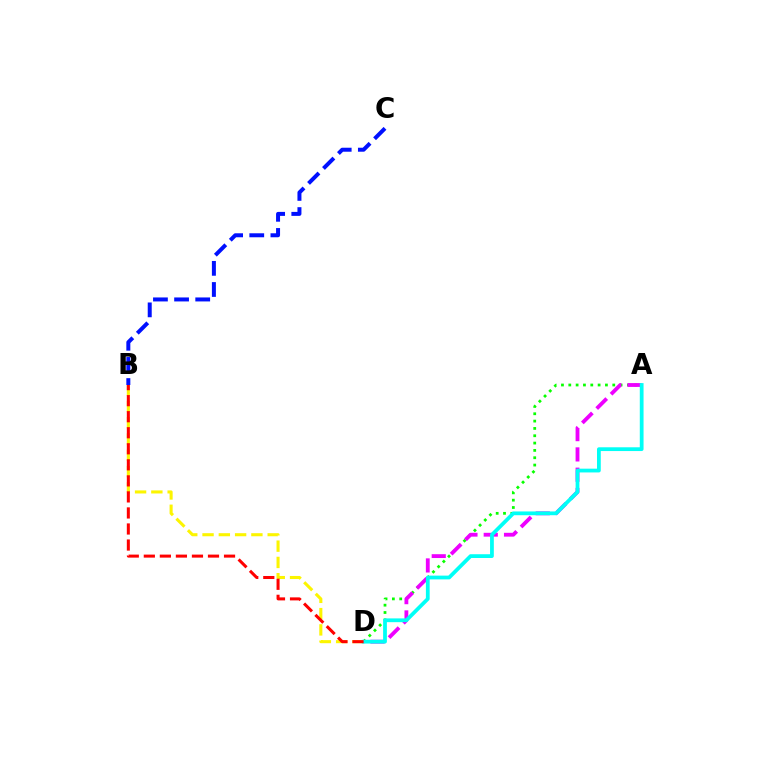{('A', 'D'): [{'color': '#08ff00', 'line_style': 'dotted', 'thickness': 1.99}, {'color': '#ee00ff', 'line_style': 'dashed', 'thickness': 2.76}, {'color': '#00fff6', 'line_style': 'solid', 'thickness': 2.71}], ('B', 'D'): [{'color': '#fcf500', 'line_style': 'dashed', 'thickness': 2.21}, {'color': '#ff0000', 'line_style': 'dashed', 'thickness': 2.18}], ('B', 'C'): [{'color': '#0010ff', 'line_style': 'dashed', 'thickness': 2.87}]}